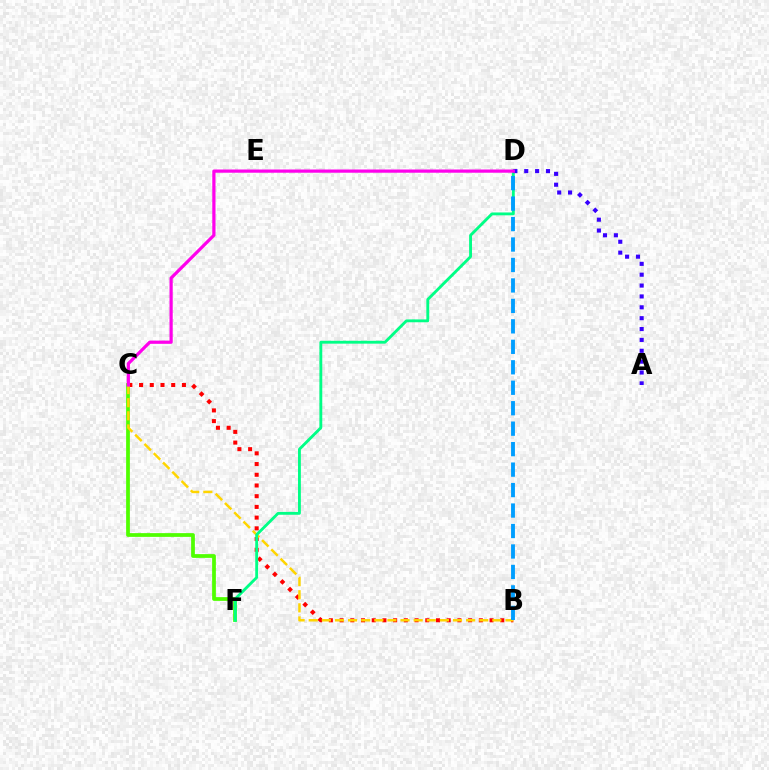{('B', 'C'): [{'color': '#ff0000', 'line_style': 'dotted', 'thickness': 2.91}, {'color': '#ffd500', 'line_style': 'dashed', 'thickness': 1.78}], ('C', 'F'): [{'color': '#4fff00', 'line_style': 'solid', 'thickness': 2.7}], ('D', 'F'): [{'color': '#00ff86', 'line_style': 'solid', 'thickness': 2.06}], ('A', 'D'): [{'color': '#3700ff', 'line_style': 'dotted', 'thickness': 2.95}], ('B', 'D'): [{'color': '#009eff', 'line_style': 'dashed', 'thickness': 2.78}], ('C', 'D'): [{'color': '#ff00ed', 'line_style': 'solid', 'thickness': 2.31}]}